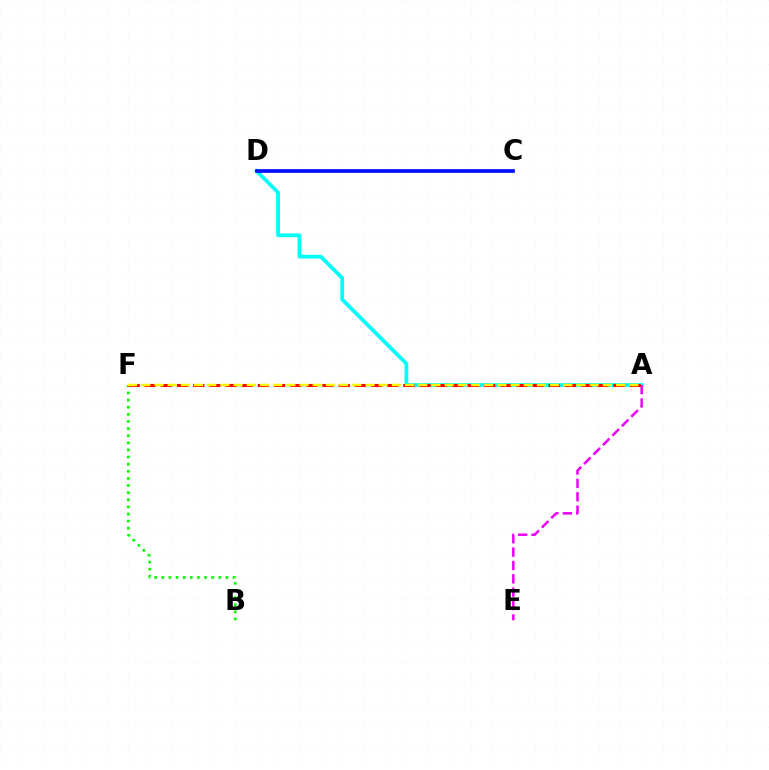{('A', 'D'): [{'color': '#00fff6', 'line_style': 'solid', 'thickness': 2.7}], ('B', 'F'): [{'color': '#08ff00', 'line_style': 'dotted', 'thickness': 1.93}], ('A', 'E'): [{'color': '#ee00ff', 'line_style': 'dashed', 'thickness': 1.82}], ('A', 'F'): [{'color': '#ff0000', 'line_style': 'dashed', 'thickness': 2.2}, {'color': '#fcf500', 'line_style': 'dashed', 'thickness': 1.79}], ('C', 'D'): [{'color': '#0010ff', 'line_style': 'solid', 'thickness': 2.67}]}